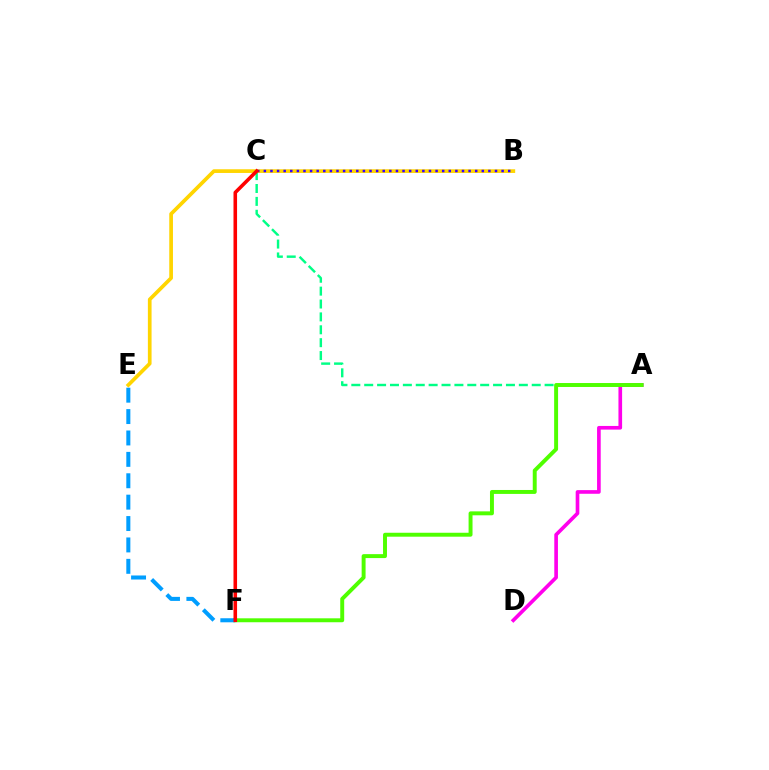{('A', 'C'): [{'color': '#00ff86', 'line_style': 'dashed', 'thickness': 1.75}], ('B', 'E'): [{'color': '#ffd500', 'line_style': 'solid', 'thickness': 2.66}], ('A', 'D'): [{'color': '#ff00ed', 'line_style': 'solid', 'thickness': 2.63}], ('A', 'F'): [{'color': '#4fff00', 'line_style': 'solid', 'thickness': 2.84}], ('E', 'F'): [{'color': '#009eff', 'line_style': 'dashed', 'thickness': 2.91}], ('B', 'C'): [{'color': '#3700ff', 'line_style': 'dotted', 'thickness': 1.79}], ('C', 'F'): [{'color': '#ff0000', 'line_style': 'solid', 'thickness': 2.57}]}